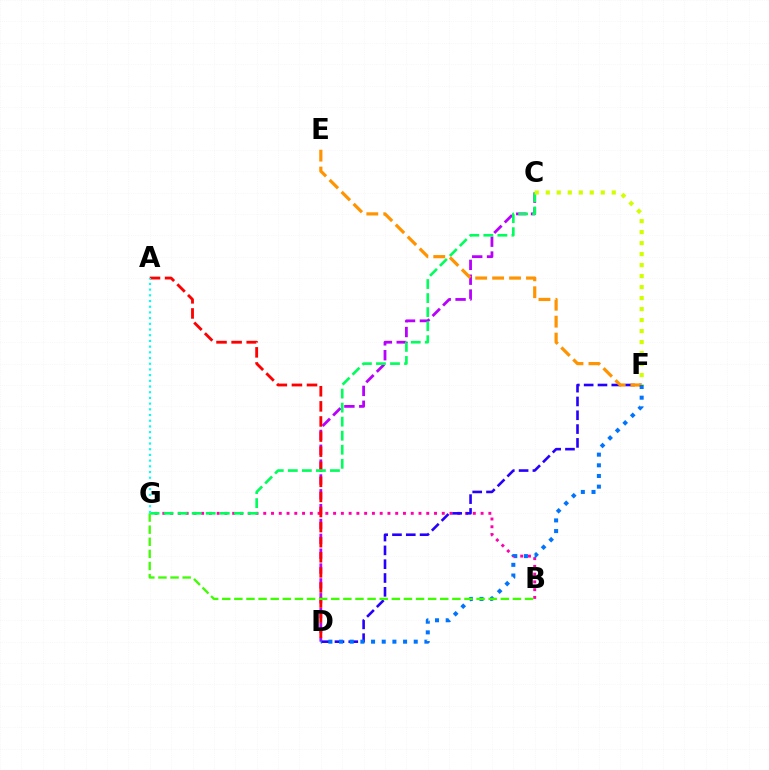{('C', 'D'): [{'color': '#b900ff', 'line_style': 'dashed', 'thickness': 2.02}], ('B', 'G'): [{'color': '#ff00ac', 'line_style': 'dotted', 'thickness': 2.11}, {'color': '#3dff00', 'line_style': 'dashed', 'thickness': 1.65}], ('D', 'F'): [{'color': '#2500ff', 'line_style': 'dashed', 'thickness': 1.88}, {'color': '#0074ff', 'line_style': 'dotted', 'thickness': 2.9}], ('A', 'D'): [{'color': '#ff0000', 'line_style': 'dashed', 'thickness': 2.05}], ('C', 'G'): [{'color': '#00ff5c', 'line_style': 'dashed', 'thickness': 1.91}], ('C', 'F'): [{'color': '#d1ff00', 'line_style': 'dotted', 'thickness': 2.99}], ('A', 'G'): [{'color': '#00fff6', 'line_style': 'dotted', 'thickness': 1.55}], ('E', 'F'): [{'color': '#ff9400', 'line_style': 'dashed', 'thickness': 2.3}]}